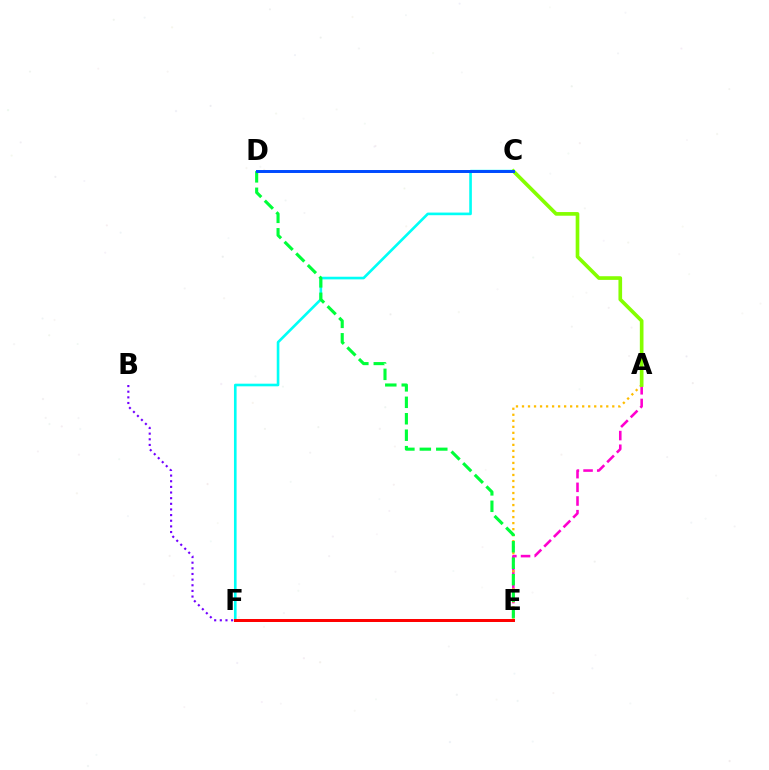{('B', 'F'): [{'color': '#7200ff', 'line_style': 'dotted', 'thickness': 1.53}], ('C', 'F'): [{'color': '#00fff6', 'line_style': 'solid', 'thickness': 1.9}], ('A', 'E'): [{'color': '#ff00cf', 'line_style': 'dashed', 'thickness': 1.86}, {'color': '#ffbd00', 'line_style': 'dotted', 'thickness': 1.64}], ('D', 'E'): [{'color': '#00ff39', 'line_style': 'dashed', 'thickness': 2.23}], ('A', 'C'): [{'color': '#84ff00', 'line_style': 'solid', 'thickness': 2.63}], ('C', 'D'): [{'color': '#004bff', 'line_style': 'solid', 'thickness': 2.13}], ('E', 'F'): [{'color': '#ff0000', 'line_style': 'solid', 'thickness': 2.15}]}